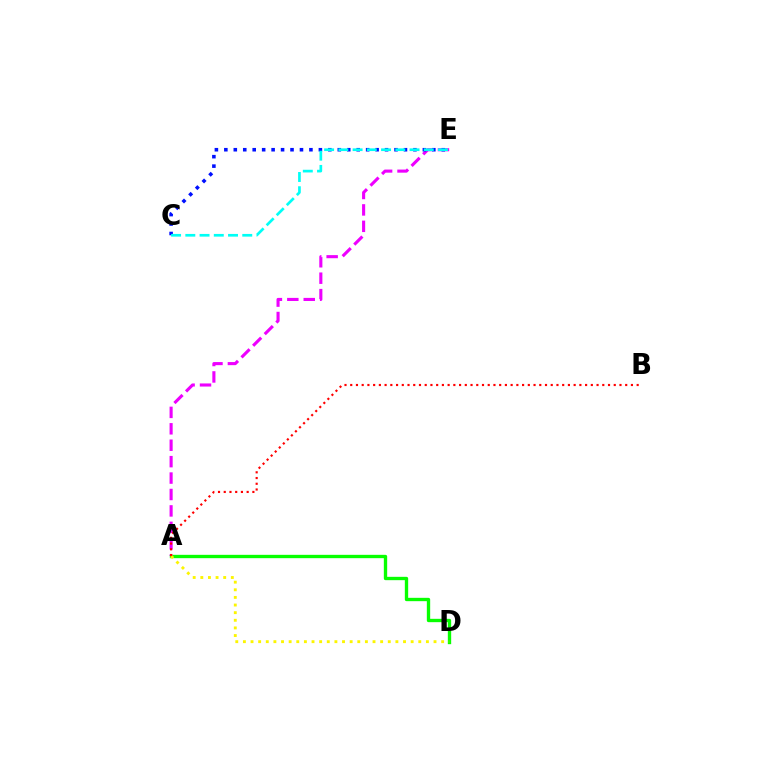{('A', 'E'): [{'color': '#ee00ff', 'line_style': 'dashed', 'thickness': 2.23}], ('A', 'D'): [{'color': '#08ff00', 'line_style': 'solid', 'thickness': 2.41}, {'color': '#fcf500', 'line_style': 'dotted', 'thickness': 2.07}], ('C', 'E'): [{'color': '#0010ff', 'line_style': 'dotted', 'thickness': 2.57}, {'color': '#00fff6', 'line_style': 'dashed', 'thickness': 1.93}], ('A', 'B'): [{'color': '#ff0000', 'line_style': 'dotted', 'thickness': 1.56}]}